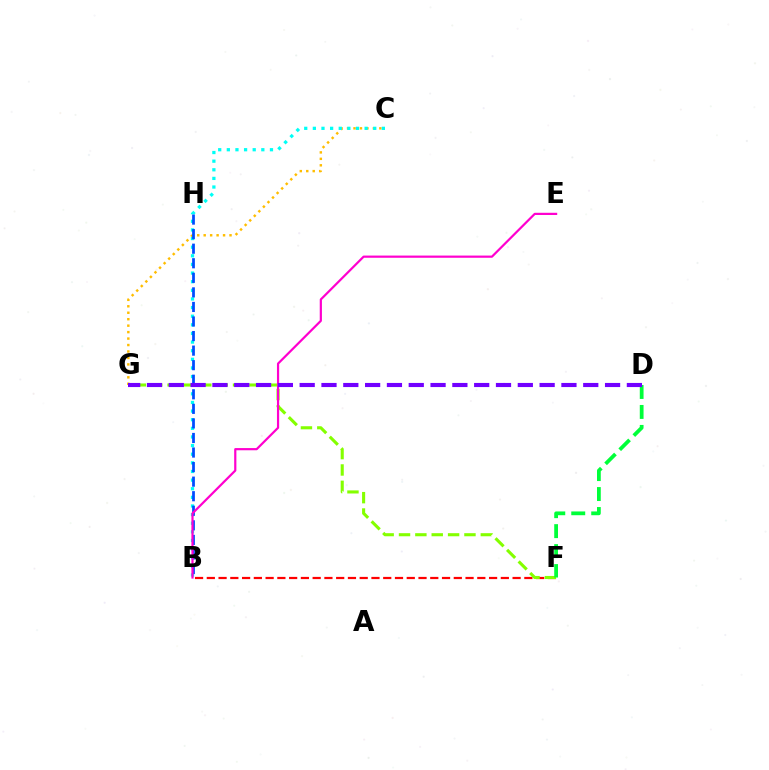{('B', 'F'): [{'color': '#ff0000', 'line_style': 'dashed', 'thickness': 1.6}], ('C', 'G'): [{'color': '#ffbd00', 'line_style': 'dotted', 'thickness': 1.75}], ('B', 'C'): [{'color': '#00fff6', 'line_style': 'dotted', 'thickness': 2.34}], ('F', 'G'): [{'color': '#84ff00', 'line_style': 'dashed', 'thickness': 2.22}], ('B', 'H'): [{'color': '#004bff', 'line_style': 'dashed', 'thickness': 1.98}], ('B', 'E'): [{'color': '#ff00cf', 'line_style': 'solid', 'thickness': 1.59}], ('D', 'F'): [{'color': '#00ff39', 'line_style': 'dashed', 'thickness': 2.71}], ('D', 'G'): [{'color': '#7200ff', 'line_style': 'dashed', 'thickness': 2.96}]}